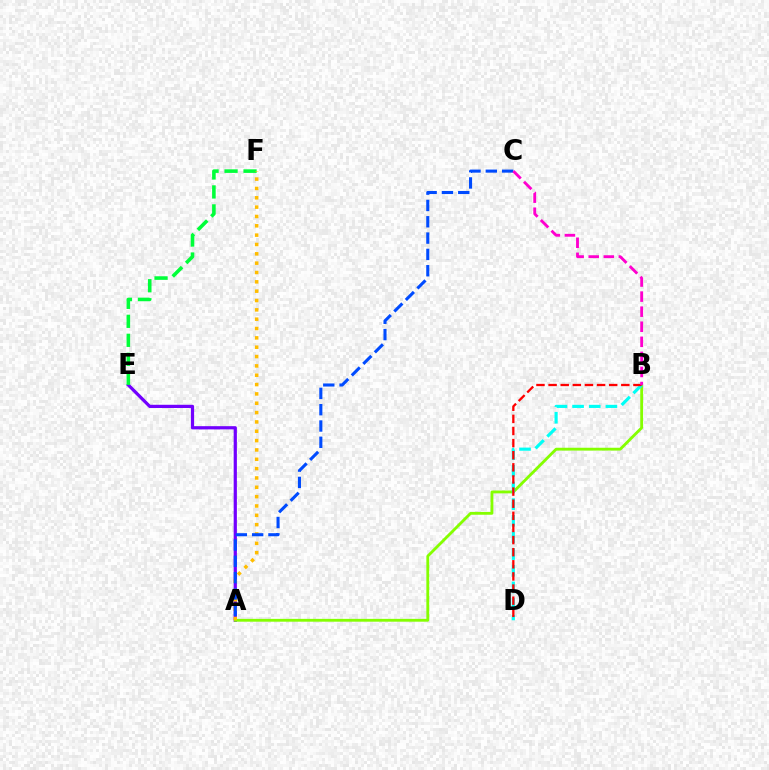{('A', 'E'): [{'color': '#7200ff', 'line_style': 'solid', 'thickness': 2.31}], ('A', 'B'): [{'color': '#84ff00', 'line_style': 'solid', 'thickness': 2.04}], ('B', 'D'): [{'color': '#00fff6', 'line_style': 'dashed', 'thickness': 2.26}, {'color': '#ff0000', 'line_style': 'dashed', 'thickness': 1.65}], ('E', 'F'): [{'color': '#00ff39', 'line_style': 'dashed', 'thickness': 2.58}], ('A', 'F'): [{'color': '#ffbd00', 'line_style': 'dotted', 'thickness': 2.54}], ('A', 'C'): [{'color': '#004bff', 'line_style': 'dashed', 'thickness': 2.22}], ('B', 'C'): [{'color': '#ff00cf', 'line_style': 'dashed', 'thickness': 2.05}]}